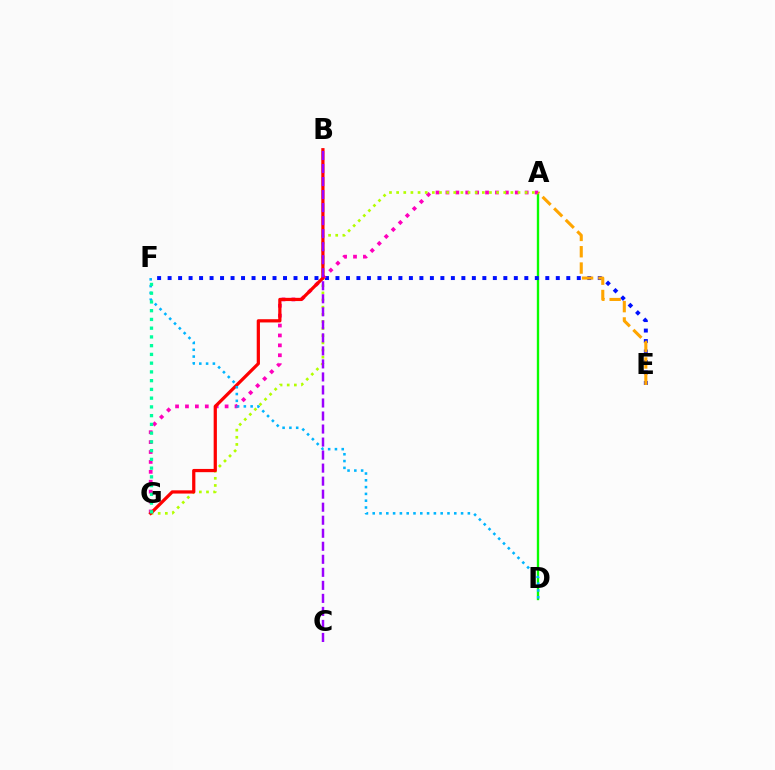{('A', 'D'): [{'color': '#08ff00', 'line_style': 'solid', 'thickness': 1.7}], ('E', 'F'): [{'color': '#0010ff', 'line_style': 'dotted', 'thickness': 2.85}], ('A', 'G'): [{'color': '#ff00bd', 'line_style': 'dotted', 'thickness': 2.69}, {'color': '#b3ff00', 'line_style': 'dotted', 'thickness': 1.94}], ('A', 'E'): [{'color': '#ffa500', 'line_style': 'dashed', 'thickness': 2.22}], ('B', 'G'): [{'color': '#ff0000', 'line_style': 'solid', 'thickness': 2.33}], ('D', 'F'): [{'color': '#00b5ff', 'line_style': 'dotted', 'thickness': 1.85}], ('B', 'C'): [{'color': '#9b00ff', 'line_style': 'dashed', 'thickness': 1.77}], ('F', 'G'): [{'color': '#00ff9d', 'line_style': 'dotted', 'thickness': 2.38}]}